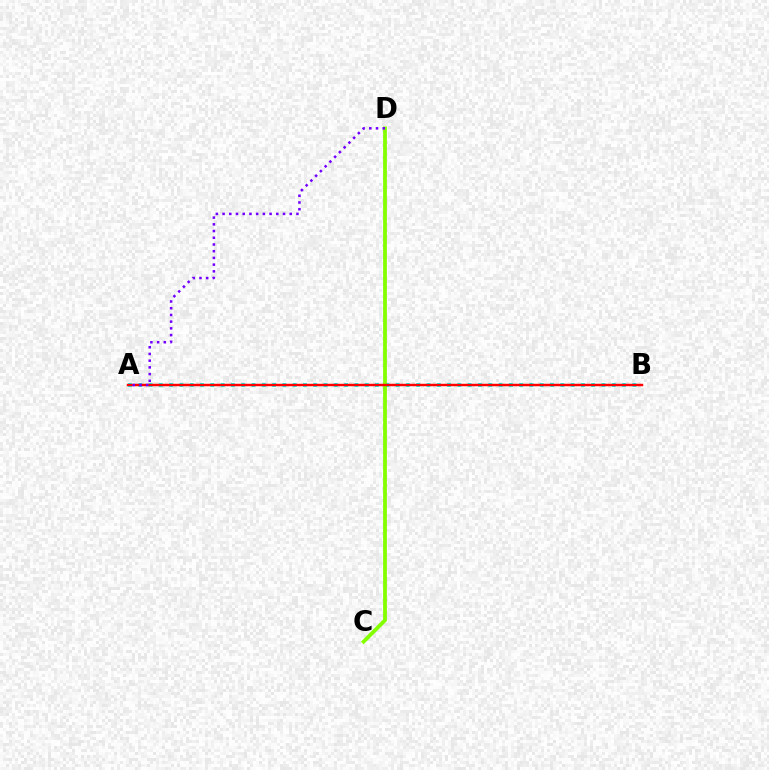{('A', 'B'): [{'color': '#00fff6', 'line_style': 'dotted', 'thickness': 2.8}, {'color': '#ff0000', 'line_style': 'solid', 'thickness': 1.77}], ('C', 'D'): [{'color': '#84ff00', 'line_style': 'solid', 'thickness': 2.73}], ('A', 'D'): [{'color': '#7200ff', 'line_style': 'dotted', 'thickness': 1.82}]}